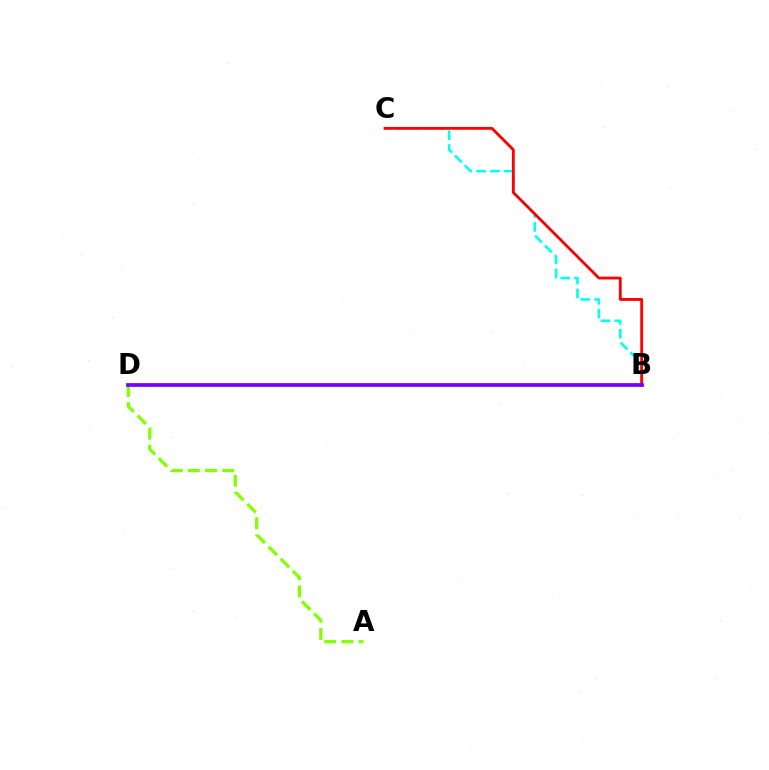{('A', 'D'): [{'color': '#84ff00', 'line_style': 'dashed', 'thickness': 2.33}], ('B', 'C'): [{'color': '#00fff6', 'line_style': 'dashed', 'thickness': 1.88}, {'color': '#ff0000', 'line_style': 'solid', 'thickness': 2.03}], ('B', 'D'): [{'color': '#7200ff', 'line_style': 'solid', 'thickness': 2.69}]}